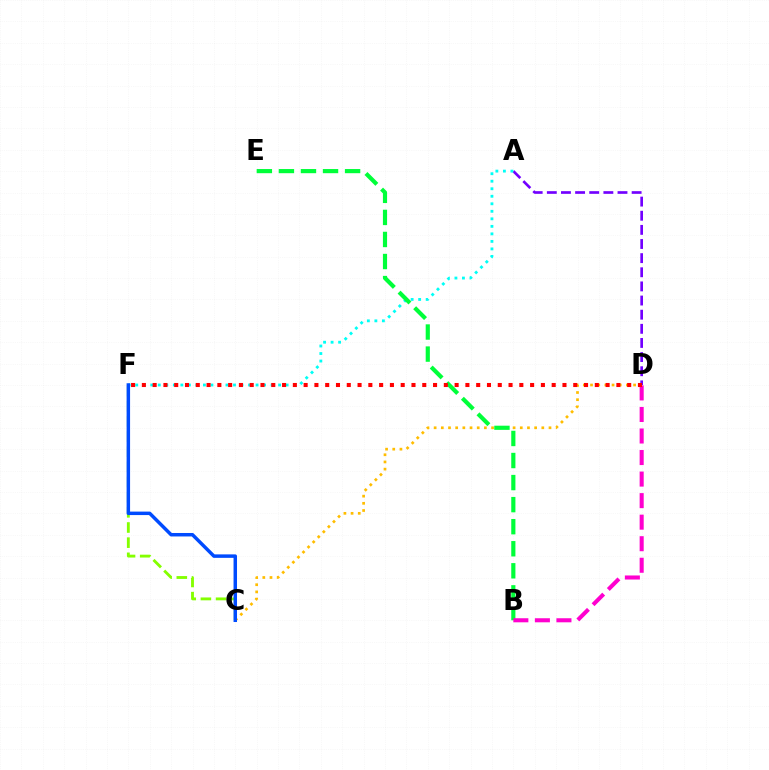{('A', 'D'): [{'color': '#7200ff', 'line_style': 'dashed', 'thickness': 1.92}], ('C', 'D'): [{'color': '#ffbd00', 'line_style': 'dotted', 'thickness': 1.95}], ('A', 'F'): [{'color': '#00fff6', 'line_style': 'dotted', 'thickness': 2.04}], ('B', 'E'): [{'color': '#00ff39', 'line_style': 'dashed', 'thickness': 3.0}], ('B', 'D'): [{'color': '#ff00cf', 'line_style': 'dashed', 'thickness': 2.93}], ('C', 'F'): [{'color': '#84ff00', 'line_style': 'dashed', 'thickness': 2.06}, {'color': '#004bff', 'line_style': 'solid', 'thickness': 2.5}], ('D', 'F'): [{'color': '#ff0000', 'line_style': 'dotted', 'thickness': 2.93}]}